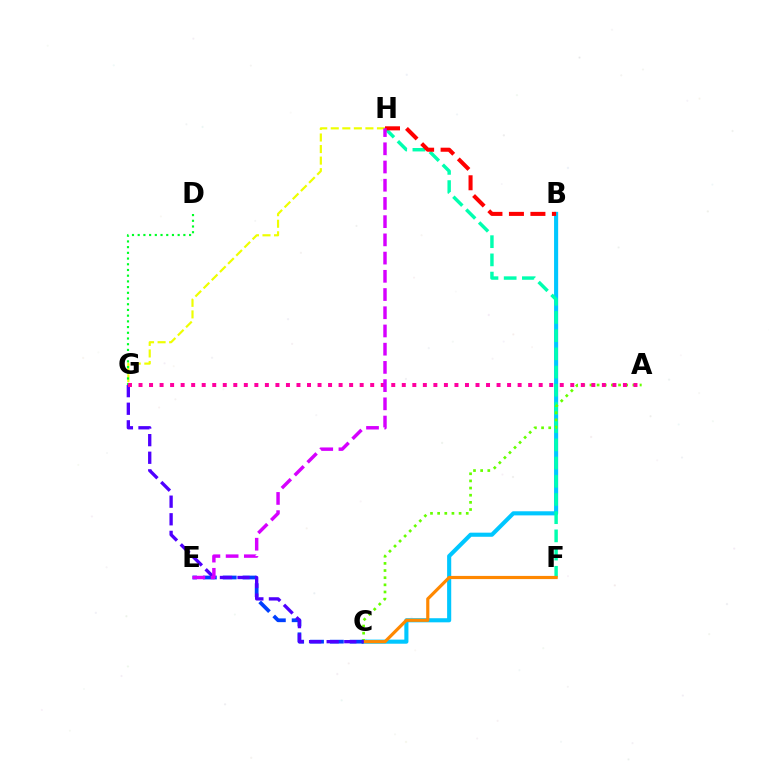{('B', 'C'): [{'color': '#00c7ff', 'line_style': 'solid', 'thickness': 2.95}], ('G', 'H'): [{'color': '#eeff00', 'line_style': 'dashed', 'thickness': 1.57}], ('D', 'G'): [{'color': '#00ff27', 'line_style': 'dotted', 'thickness': 1.55}], ('F', 'H'): [{'color': '#00ffaf', 'line_style': 'dashed', 'thickness': 2.47}], ('A', 'C'): [{'color': '#66ff00', 'line_style': 'dotted', 'thickness': 1.94}], ('C', 'F'): [{'color': '#ff8800', 'line_style': 'solid', 'thickness': 2.28}], ('C', 'E'): [{'color': '#003fff', 'line_style': 'dashed', 'thickness': 2.7}], ('C', 'G'): [{'color': '#4f00ff', 'line_style': 'dashed', 'thickness': 2.39}], ('A', 'G'): [{'color': '#ff00a0', 'line_style': 'dotted', 'thickness': 2.86}], ('B', 'H'): [{'color': '#ff0000', 'line_style': 'dashed', 'thickness': 2.92}], ('E', 'H'): [{'color': '#d600ff', 'line_style': 'dashed', 'thickness': 2.47}]}